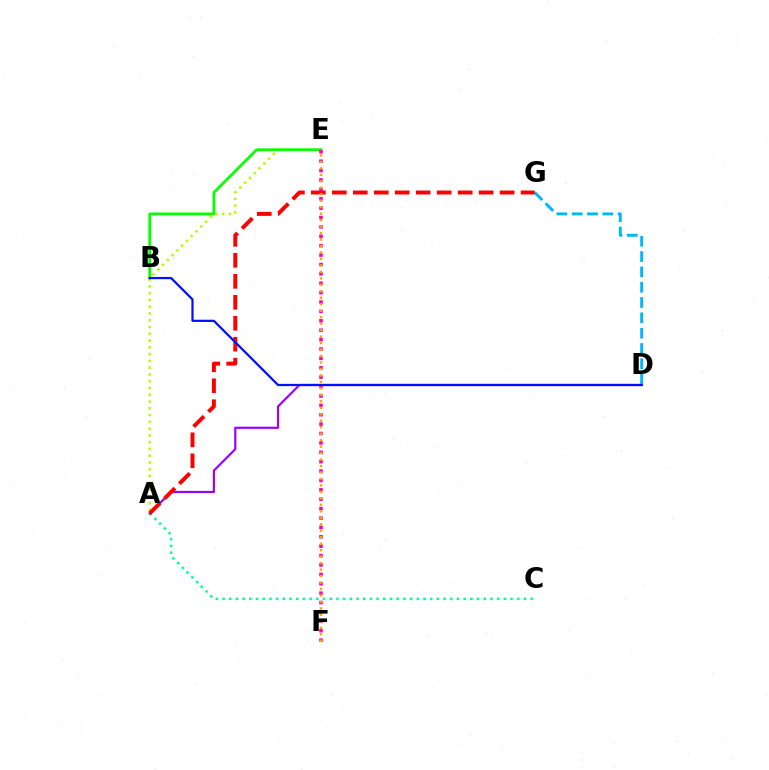{('A', 'E'): [{'color': '#b3ff00', 'line_style': 'dotted', 'thickness': 1.84}], ('B', 'E'): [{'color': '#08ff00', 'line_style': 'solid', 'thickness': 1.99}], ('A', 'C'): [{'color': '#00ff9d', 'line_style': 'dotted', 'thickness': 1.82}], ('A', 'D'): [{'color': '#9b00ff', 'line_style': 'solid', 'thickness': 1.57}], ('D', 'G'): [{'color': '#00b5ff', 'line_style': 'dashed', 'thickness': 2.08}], ('A', 'G'): [{'color': '#ff0000', 'line_style': 'dashed', 'thickness': 2.85}], ('E', 'F'): [{'color': '#ff00bd', 'line_style': 'dotted', 'thickness': 2.55}, {'color': '#ffa500', 'line_style': 'dotted', 'thickness': 1.76}], ('B', 'D'): [{'color': '#0010ff', 'line_style': 'solid', 'thickness': 1.6}]}